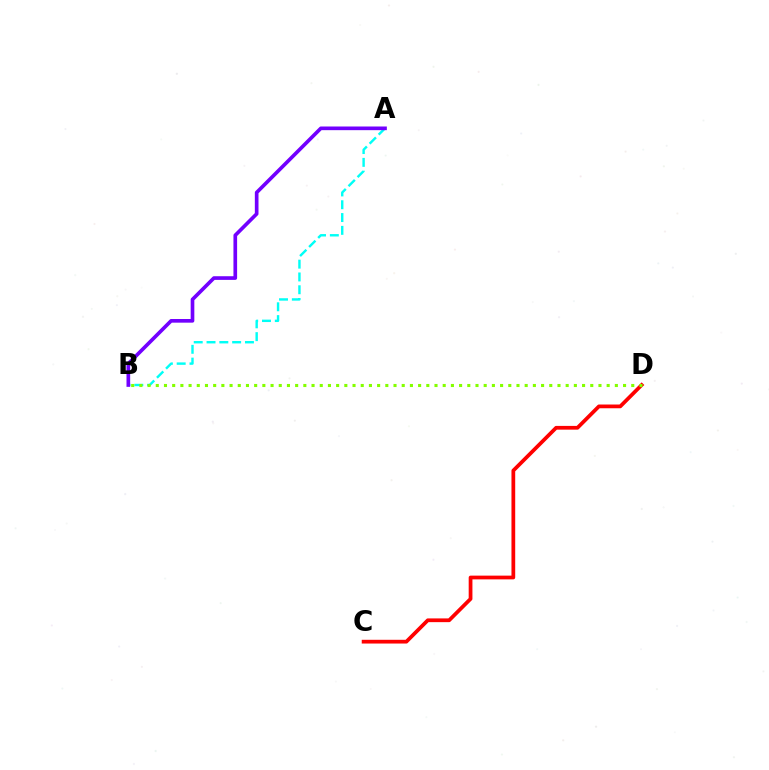{('C', 'D'): [{'color': '#ff0000', 'line_style': 'solid', 'thickness': 2.7}], ('A', 'B'): [{'color': '#00fff6', 'line_style': 'dashed', 'thickness': 1.74}, {'color': '#7200ff', 'line_style': 'solid', 'thickness': 2.64}], ('B', 'D'): [{'color': '#84ff00', 'line_style': 'dotted', 'thickness': 2.23}]}